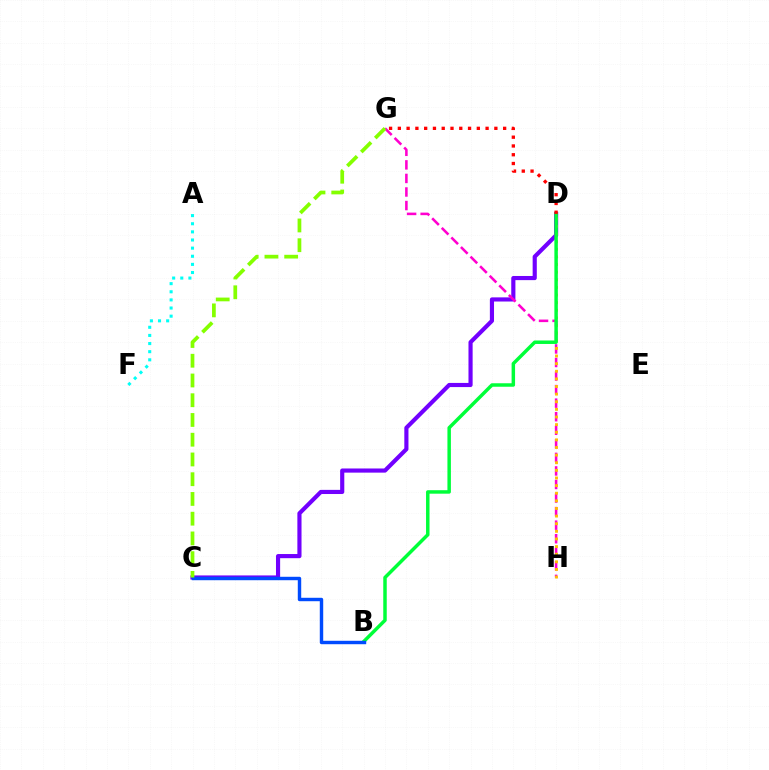{('C', 'D'): [{'color': '#7200ff', 'line_style': 'solid', 'thickness': 2.99}], ('G', 'H'): [{'color': '#ff00cf', 'line_style': 'dashed', 'thickness': 1.84}], ('D', 'H'): [{'color': '#ffbd00', 'line_style': 'dotted', 'thickness': 2.07}], ('B', 'D'): [{'color': '#00ff39', 'line_style': 'solid', 'thickness': 2.5}], ('B', 'C'): [{'color': '#004bff', 'line_style': 'solid', 'thickness': 2.46}], ('C', 'G'): [{'color': '#84ff00', 'line_style': 'dashed', 'thickness': 2.68}], ('A', 'F'): [{'color': '#00fff6', 'line_style': 'dotted', 'thickness': 2.21}], ('D', 'G'): [{'color': '#ff0000', 'line_style': 'dotted', 'thickness': 2.38}]}